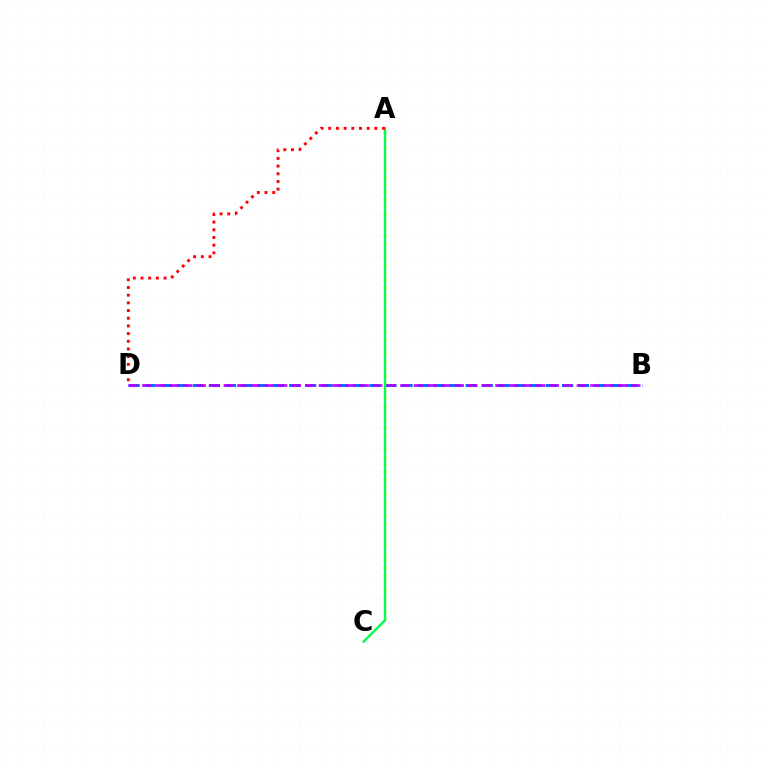{('B', 'D'): [{'color': '#0074ff', 'line_style': 'dashed', 'thickness': 2.18}, {'color': '#b900ff', 'line_style': 'dashed', 'thickness': 1.85}], ('A', 'C'): [{'color': '#d1ff00', 'line_style': 'dotted', 'thickness': 2.0}, {'color': '#00ff5c', 'line_style': 'solid', 'thickness': 1.68}], ('A', 'D'): [{'color': '#ff0000', 'line_style': 'dotted', 'thickness': 2.09}]}